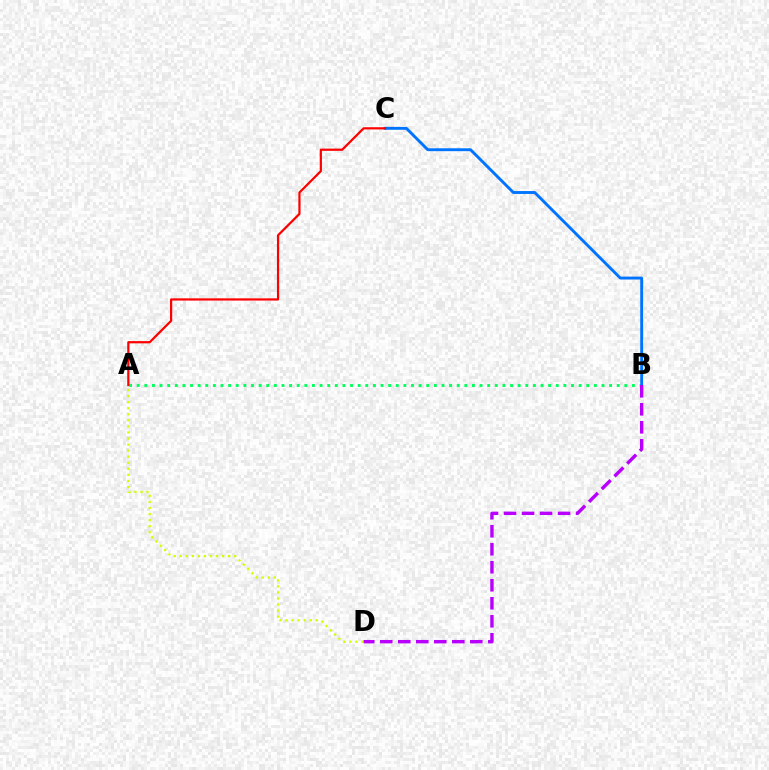{('A', 'B'): [{'color': '#00ff5c', 'line_style': 'dotted', 'thickness': 2.07}], ('A', 'D'): [{'color': '#d1ff00', 'line_style': 'dotted', 'thickness': 1.65}], ('B', 'C'): [{'color': '#0074ff', 'line_style': 'solid', 'thickness': 2.08}], ('A', 'C'): [{'color': '#ff0000', 'line_style': 'solid', 'thickness': 1.6}], ('B', 'D'): [{'color': '#b900ff', 'line_style': 'dashed', 'thickness': 2.45}]}